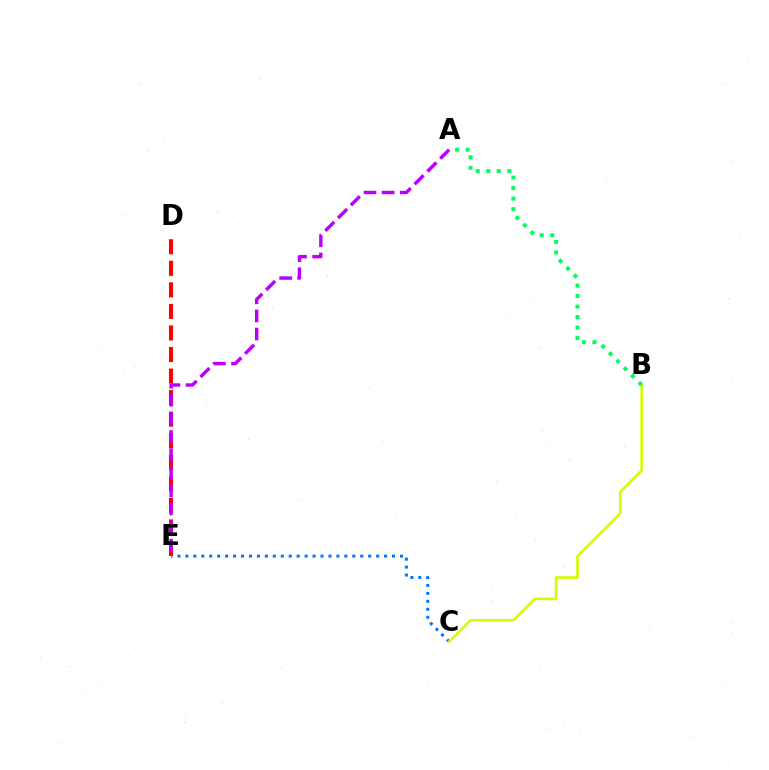{('D', 'E'): [{'color': '#ff0000', 'line_style': 'dashed', 'thickness': 2.93}], ('C', 'E'): [{'color': '#0074ff', 'line_style': 'dotted', 'thickness': 2.16}], ('A', 'E'): [{'color': '#b900ff', 'line_style': 'dashed', 'thickness': 2.46}], ('B', 'C'): [{'color': '#d1ff00', 'line_style': 'solid', 'thickness': 1.88}], ('A', 'B'): [{'color': '#00ff5c', 'line_style': 'dotted', 'thickness': 2.85}]}